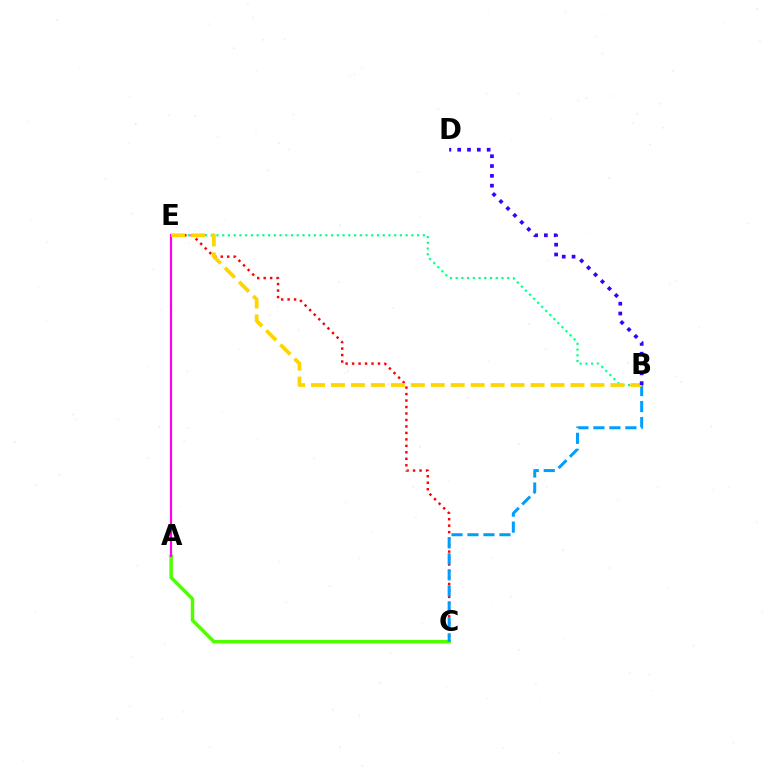{('B', 'E'): [{'color': '#00ff86', 'line_style': 'dotted', 'thickness': 1.56}, {'color': '#ffd500', 'line_style': 'dashed', 'thickness': 2.71}], ('C', 'E'): [{'color': '#ff0000', 'line_style': 'dotted', 'thickness': 1.76}], ('A', 'C'): [{'color': '#4fff00', 'line_style': 'solid', 'thickness': 2.49}], ('A', 'E'): [{'color': '#ff00ed', 'line_style': 'solid', 'thickness': 1.57}], ('B', 'C'): [{'color': '#009eff', 'line_style': 'dashed', 'thickness': 2.17}], ('B', 'D'): [{'color': '#3700ff', 'line_style': 'dotted', 'thickness': 2.67}]}